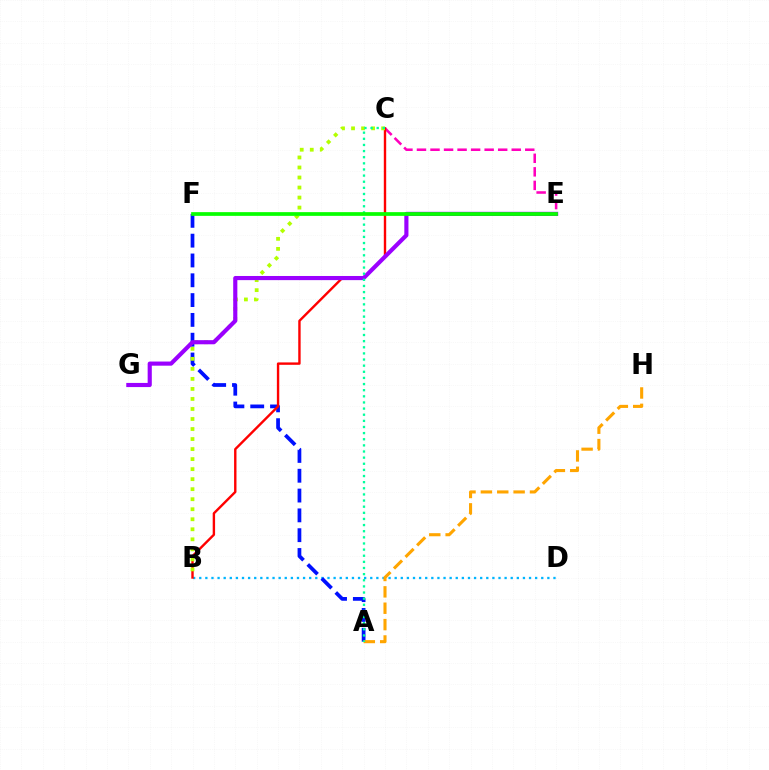{('C', 'E'): [{'color': '#ff00bd', 'line_style': 'dashed', 'thickness': 1.84}], ('B', 'D'): [{'color': '#00b5ff', 'line_style': 'dotted', 'thickness': 1.66}], ('A', 'F'): [{'color': '#0010ff', 'line_style': 'dashed', 'thickness': 2.69}], ('B', 'C'): [{'color': '#ff0000', 'line_style': 'solid', 'thickness': 1.72}, {'color': '#b3ff00', 'line_style': 'dotted', 'thickness': 2.72}], ('A', 'H'): [{'color': '#ffa500', 'line_style': 'dashed', 'thickness': 2.22}], ('E', 'G'): [{'color': '#9b00ff', 'line_style': 'solid', 'thickness': 2.98}], ('A', 'C'): [{'color': '#00ff9d', 'line_style': 'dotted', 'thickness': 1.67}], ('E', 'F'): [{'color': '#08ff00', 'line_style': 'solid', 'thickness': 2.68}]}